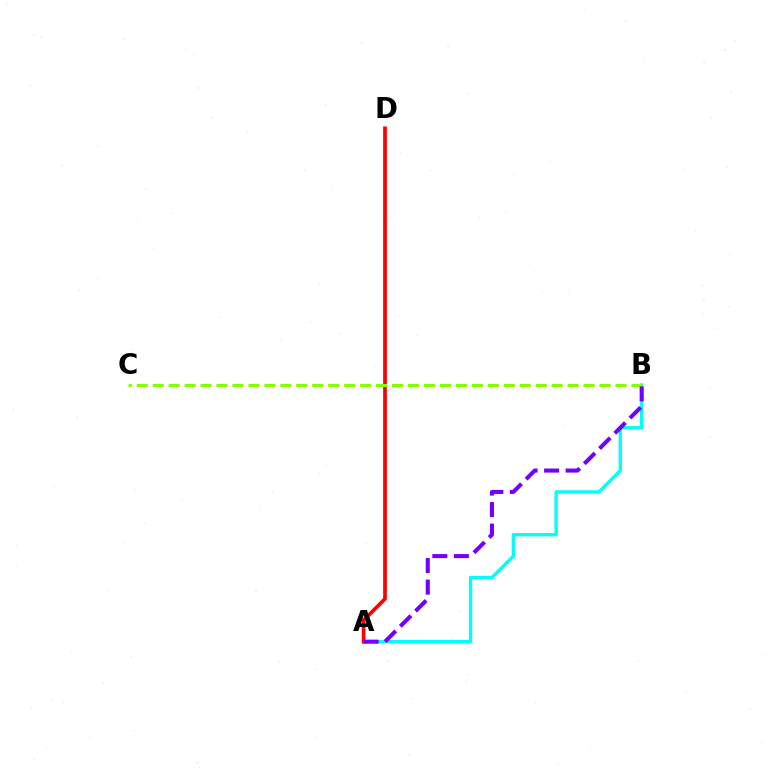{('A', 'B'): [{'color': '#00fff6', 'line_style': 'solid', 'thickness': 2.4}, {'color': '#7200ff', 'line_style': 'dashed', 'thickness': 2.93}], ('A', 'D'): [{'color': '#ff0000', 'line_style': 'solid', 'thickness': 2.68}], ('B', 'C'): [{'color': '#84ff00', 'line_style': 'dashed', 'thickness': 2.17}]}